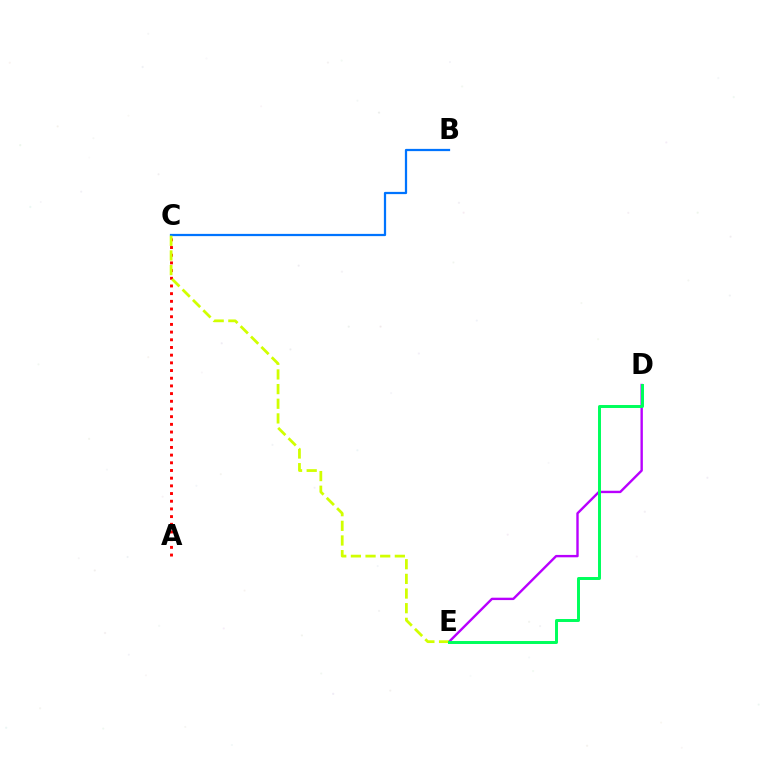{('D', 'E'): [{'color': '#b900ff', 'line_style': 'solid', 'thickness': 1.72}, {'color': '#00ff5c', 'line_style': 'solid', 'thickness': 2.14}], ('B', 'C'): [{'color': '#0074ff', 'line_style': 'solid', 'thickness': 1.61}], ('A', 'C'): [{'color': '#ff0000', 'line_style': 'dotted', 'thickness': 2.09}], ('C', 'E'): [{'color': '#d1ff00', 'line_style': 'dashed', 'thickness': 1.99}]}